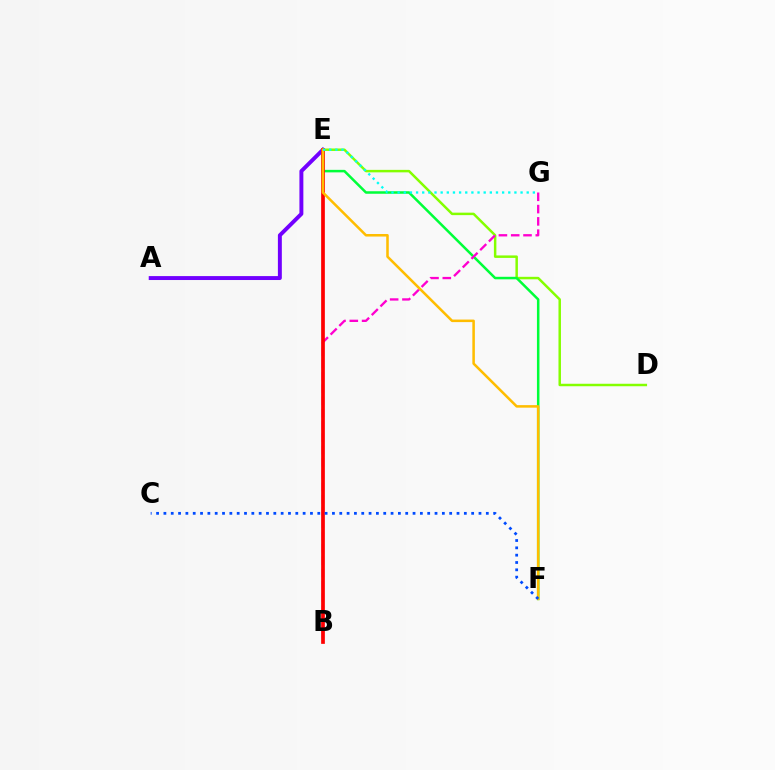{('A', 'E'): [{'color': '#7200ff', 'line_style': 'solid', 'thickness': 2.83}], ('D', 'E'): [{'color': '#84ff00', 'line_style': 'solid', 'thickness': 1.79}], ('E', 'F'): [{'color': '#00ff39', 'line_style': 'solid', 'thickness': 1.81}, {'color': '#ffbd00', 'line_style': 'solid', 'thickness': 1.83}], ('B', 'G'): [{'color': '#ff00cf', 'line_style': 'dashed', 'thickness': 1.67}], ('B', 'E'): [{'color': '#ff0000', 'line_style': 'solid', 'thickness': 2.67}], ('E', 'G'): [{'color': '#00fff6', 'line_style': 'dotted', 'thickness': 1.67}], ('C', 'F'): [{'color': '#004bff', 'line_style': 'dotted', 'thickness': 1.99}]}